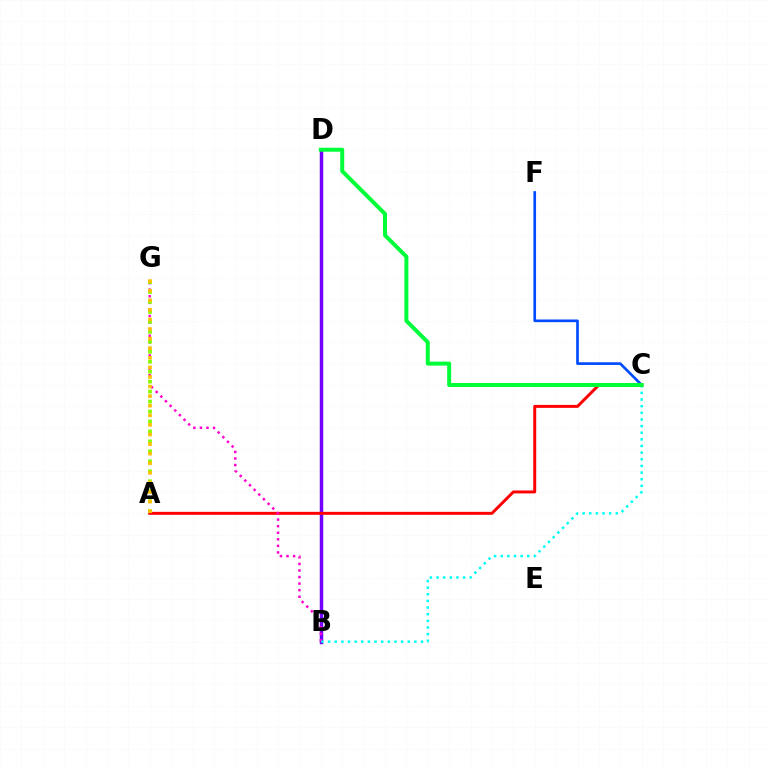{('B', 'D'): [{'color': '#7200ff', 'line_style': 'solid', 'thickness': 2.49}], ('A', 'C'): [{'color': '#ff0000', 'line_style': 'solid', 'thickness': 2.13}], ('C', 'F'): [{'color': '#004bff', 'line_style': 'solid', 'thickness': 1.92}], ('B', 'G'): [{'color': '#ff00cf', 'line_style': 'dotted', 'thickness': 1.78}], ('A', 'G'): [{'color': '#84ff00', 'line_style': 'dotted', 'thickness': 2.71}, {'color': '#ffbd00', 'line_style': 'dotted', 'thickness': 2.6}], ('B', 'C'): [{'color': '#00fff6', 'line_style': 'dotted', 'thickness': 1.8}], ('C', 'D'): [{'color': '#00ff39', 'line_style': 'solid', 'thickness': 2.86}]}